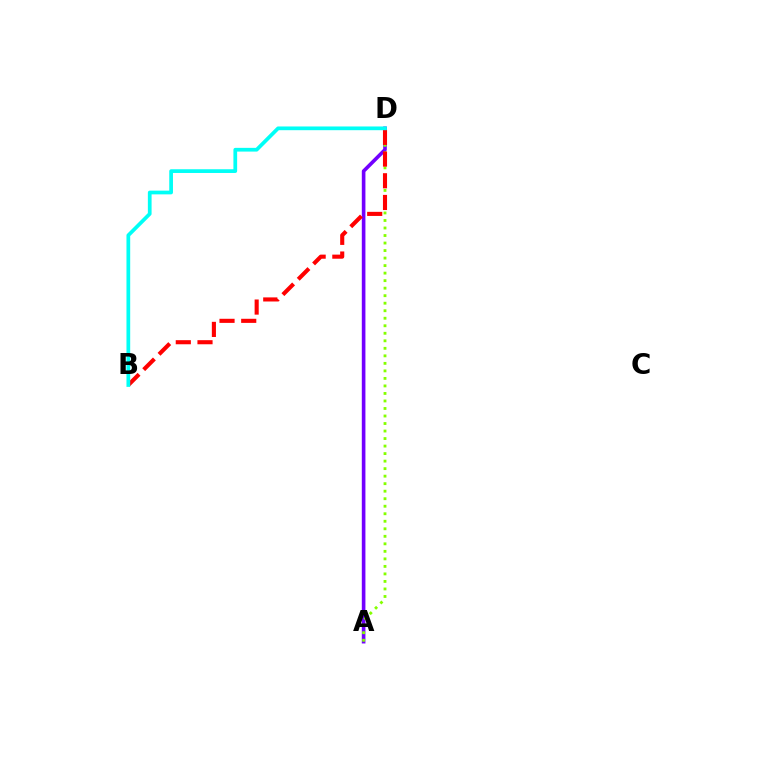{('A', 'D'): [{'color': '#7200ff', 'line_style': 'solid', 'thickness': 2.61}, {'color': '#84ff00', 'line_style': 'dotted', 'thickness': 2.04}], ('B', 'D'): [{'color': '#ff0000', 'line_style': 'dashed', 'thickness': 2.95}, {'color': '#00fff6', 'line_style': 'solid', 'thickness': 2.68}]}